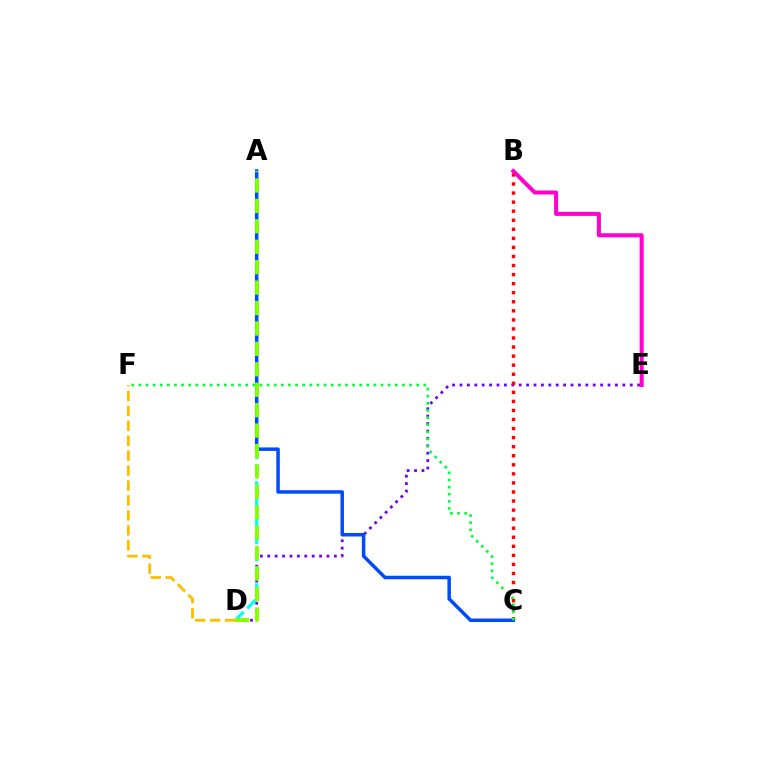{('D', 'E'): [{'color': '#7200ff', 'line_style': 'dotted', 'thickness': 2.01}], ('A', 'D'): [{'color': '#00fff6', 'line_style': 'dashed', 'thickness': 2.31}, {'color': '#84ff00', 'line_style': 'dashed', 'thickness': 2.77}], ('B', 'C'): [{'color': '#ff0000', 'line_style': 'dotted', 'thickness': 2.46}], ('A', 'C'): [{'color': '#004bff', 'line_style': 'solid', 'thickness': 2.52}], ('C', 'F'): [{'color': '#00ff39', 'line_style': 'dotted', 'thickness': 1.94}], ('B', 'E'): [{'color': '#ff00cf', 'line_style': 'solid', 'thickness': 2.9}], ('D', 'F'): [{'color': '#ffbd00', 'line_style': 'dashed', 'thickness': 2.03}]}